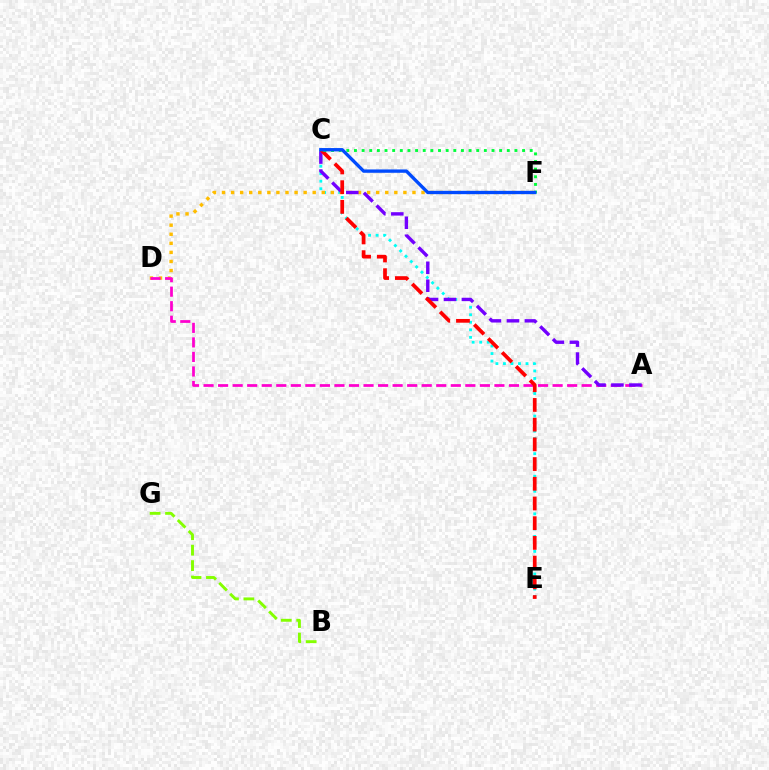{('C', 'E'): [{'color': '#00fff6', 'line_style': 'dotted', 'thickness': 2.04}, {'color': '#ff0000', 'line_style': 'dashed', 'thickness': 2.68}], ('D', 'F'): [{'color': '#ffbd00', 'line_style': 'dotted', 'thickness': 2.46}], ('A', 'D'): [{'color': '#ff00cf', 'line_style': 'dashed', 'thickness': 1.98}], ('A', 'C'): [{'color': '#7200ff', 'line_style': 'dashed', 'thickness': 2.44}], ('C', 'F'): [{'color': '#00ff39', 'line_style': 'dotted', 'thickness': 2.08}, {'color': '#004bff', 'line_style': 'solid', 'thickness': 2.4}], ('B', 'G'): [{'color': '#84ff00', 'line_style': 'dashed', 'thickness': 2.1}]}